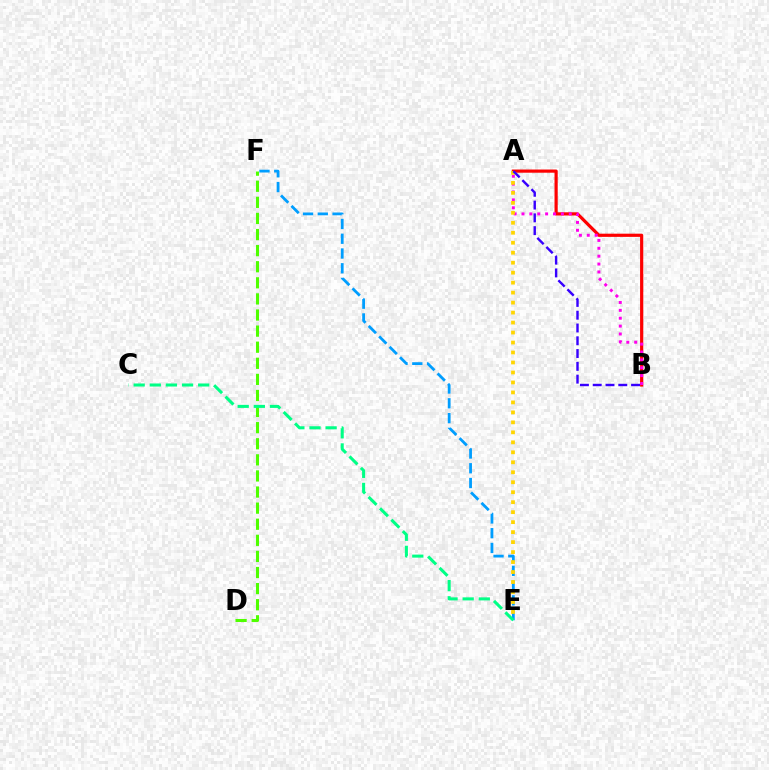{('A', 'B'): [{'color': '#ff0000', 'line_style': 'solid', 'thickness': 2.29}, {'color': '#ff00ed', 'line_style': 'dotted', 'thickness': 2.14}, {'color': '#3700ff', 'line_style': 'dashed', 'thickness': 1.74}], ('E', 'F'): [{'color': '#009eff', 'line_style': 'dashed', 'thickness': 2.01}], ('D', 'F'): [{'color': '#4fff00', 'line_style': 'dashed', 'thickness': 2.19}], ('A', 'E'): [{'color': '#ffd500', 'line_style': 'dotted', 'thickness': 2.71}], ('C', 'E'): [{'color': '#00ff86', 'line_style': 'dashed', 'thickness': 2.19}]}